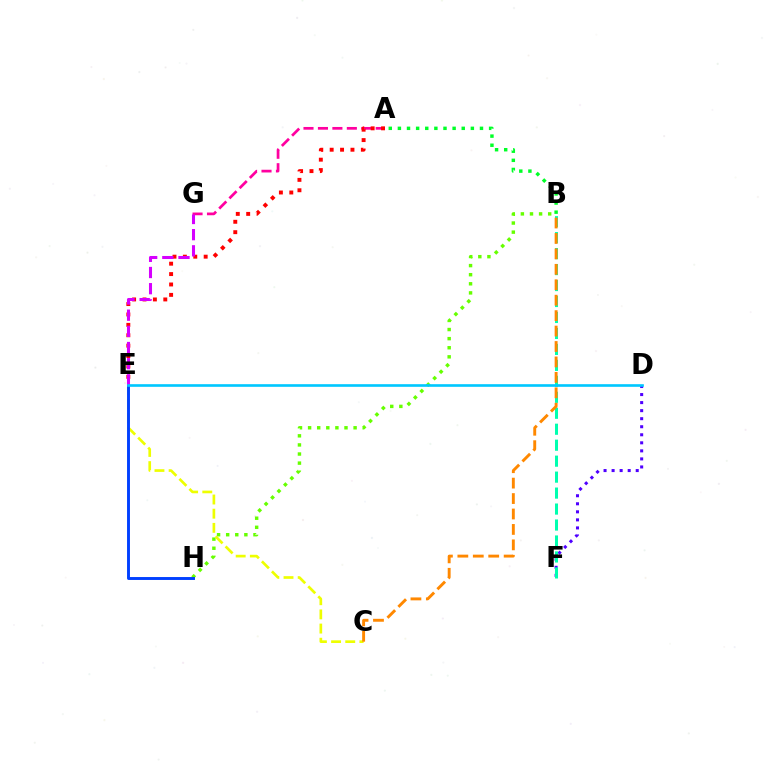{('D', 'F'): [{'color': '#4f00ff', 'line_style': 'dotted', 'thickness': 2.19}], ('A', 'G'): [{'color': '#ff00a0', 'line_style': 'dashed', 'thickness': 1.96}], ('A', 'B'): [{'color': '#00ff27', 'line_style': 'dotted', 'thickness': 2.48}], ('A', 'E'): [{'color': '#ff0000', 'line_style': 'dotted', 'thickness': 2.82}], ('B', 'H'): [{'color': '#66ff00', 'line_style': 'dotted', 'thickness': 2.47}], ('C', 'E'): [{'color': '#eeff00', 'line_style': 'dashed', 'thickness': 1.93}], ('B', 'F'): [{'color': '#00ffaf', 'line_style': 'dashed', 'thickness': 2.17}], ('E', 'H'): [{'color': '#003fff', 'line_style': 'solid', 'thickness': 2.1}], ('E', 'G'): [{'color': '#d600ff', 'line_style': 'dashed', 'thickness': 2.2}], ('B', 'C'): [{'color': '#ff8800', 'line_style': 'dashed', 'thickness': 2.1}], ('D', 'E'): [{'color': '#00c7ff', 'line_style': 'solid', 'thickness': 1.9}]}